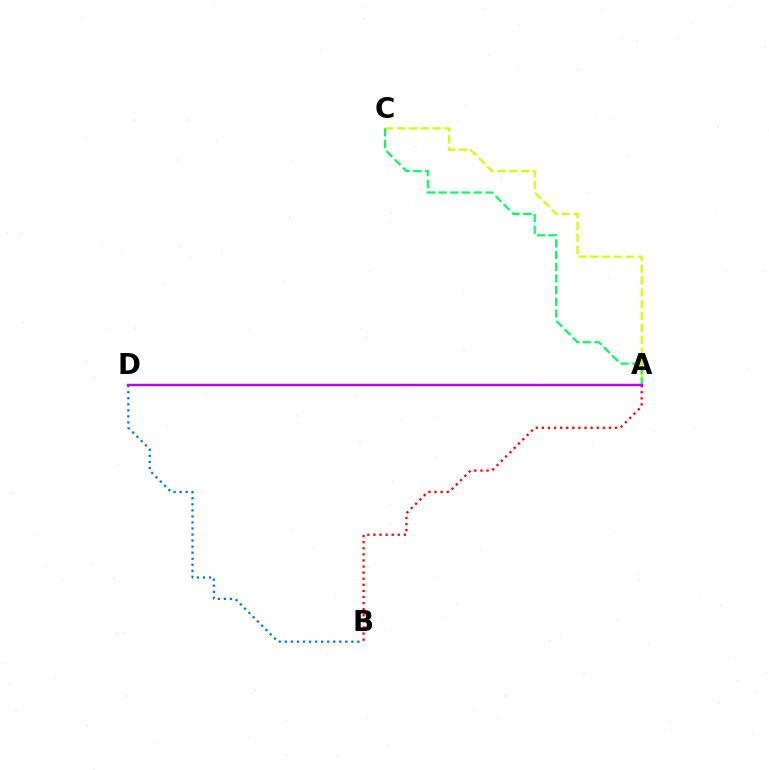{('A', 'C'): [{'color': '#d1ff00', 'line_style': 'dashed', 'thickness': 1.61}, {'color': '#00ff5c', 'line_style': 'dashed', 'thickness': 1.59}], ('A', 'B'): [{'color': '#ff0000', 'line_style': 'dotted', 'thickness': 1.65}], ('B', 'D'): [{'color': '#0074ff', 'line_style': 'dotted', 'thickness': 1.64}], ('A', 'D'): [{'color': '#b900ff', 'line_style': 'solid', 'thickness': 1.74}]}